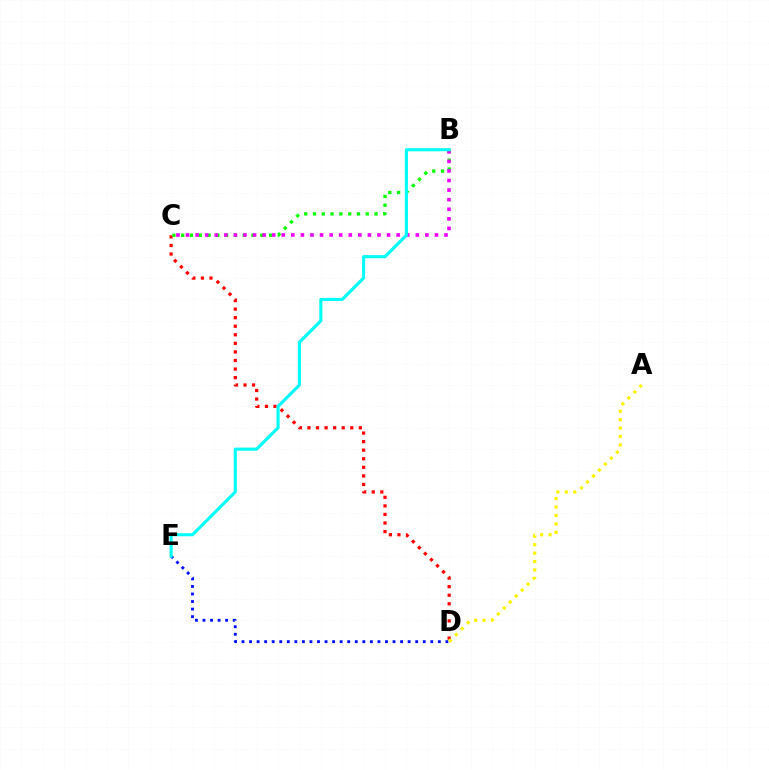{('C', 'D'): [{'color': '#ff0000', 'line_style': 'dotted', 'thickness': 2.33}], ('B', 'C'): [{'color': '#08ff00', 'line_style': 'dotted', 'thickness': 2.39}, {'color': '#ee00ff', 'line_style': 'dotted', 'thickness': 2.6}], ('D', 'E'): [{'color': '#0010ff', 'line_style': 'dotted', 'thickness': 2.05}], ('A', 'D'): [{'color': '#fcf500', 'line_style': 'dotted', 'thickness': 2.29}], ('B', 'E'): [{'color': '#00fff6', 'line_style': 'solid', 'thickness': 2.23}]}